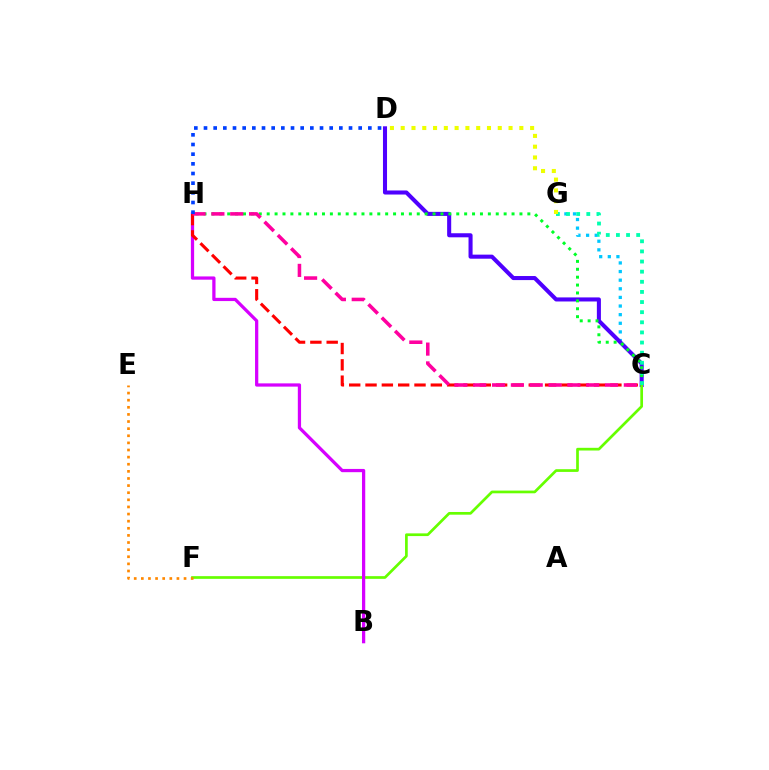{('C', 'G'): [{'color': '#00c7ff', 'line_style': 'dotted', 'thickness': 2.34}, {'color': '#00ffaf', 'line_style': 'dotted', 'thickness': 2.75}], ('C', 'D'): [{'color': '#4f00ff', 'line_style': 'solid', 'thickness': 2.92}], ('C', 'F'): [{'color': '#66ff00', 'line_style': 'solid', 'thickness': 1.95}], ('C', 'H'): [{'color': '#00ff27', 'line_style': 'dotted', 'thickness': 2.15}, {'color': '#ff0000', 'line_style': 'dashed', 'thickness': 2.22}, {'color': '#ff00a0', 'line_style': 'dashed', 'thickness': 2.56}], ('B', 'H'): [{'color': '#d600ff', 'line_style': 'solid', 'thickness': 2.34}], ('D', 'G'): [{'color': '#eeff00', 'line_style': 'dotted', 'thickness': 2.93}], ('E', 'F'): [{'color': '#ff8800', 'line_style': 'dotted', 'thickness': 1.93}], ('D', 'H'): [{'color': '#003fff', 'line_style': 'dotted', 'thickness': 2.63}]}